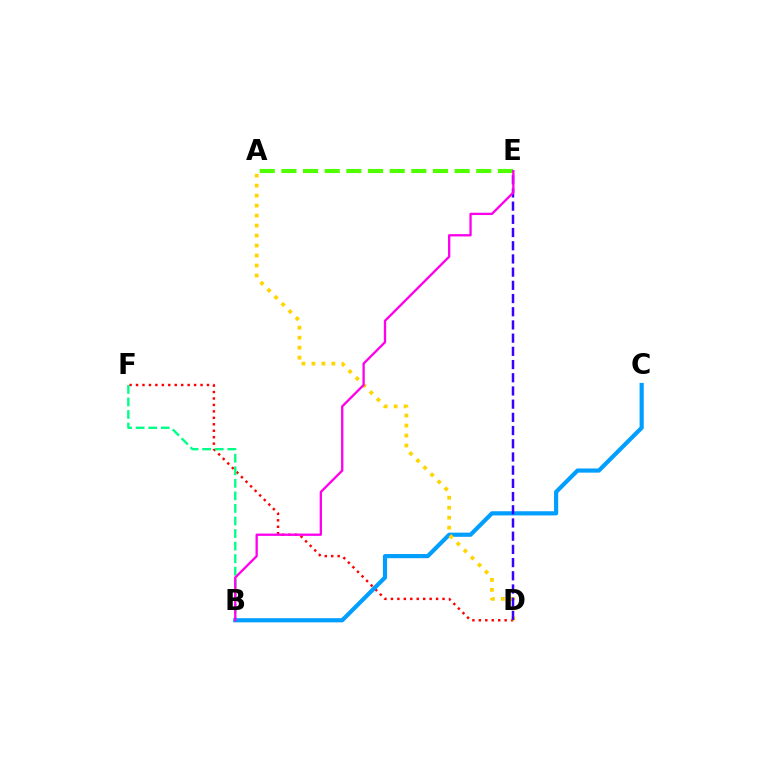{('D', 'F'): [{'color': '#ff0000', 'line_style': 'dotted', 'thickness': 1.75}], ('B', 'F'): [{'color': '#00ff86', 'line_style': 'dashed', 'thickness': 1.71}], ('B', 'C'): [{'color': '#009eff', 'line_style': 'solid', 'thickness': 3.0}], ('A', 'D'): [{'color': '#ffd500', 'line_style': 'dotted', 'thickness': 2.71}], ('A', 'E'): [{'color': '#4fff00', 'line_style': 'dashed', 'thickness': 2.94}], ('D', 'E'): [{'color': '#3700ff', 'line_style': 'dashed', 'thickness': 1.79}], ('B', 'E'): [{'color': '#ff00ed', 'line_style': 'solid', 'thickness': 1.67}]}